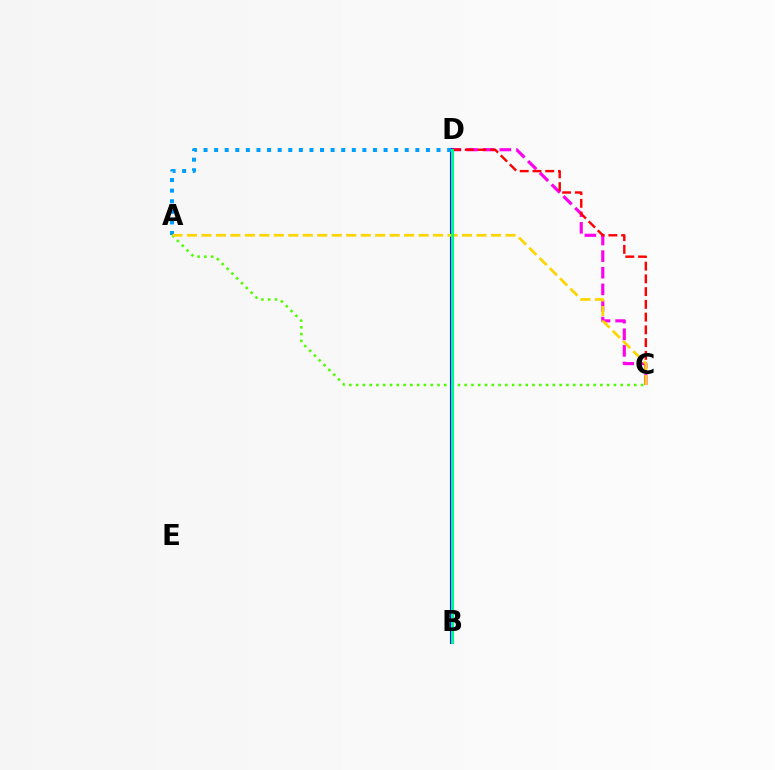{('C', 'D'): [{'color': '#ff00ed', 'line_style': 'dashed', 'thickness': 2.26}, {'color': '#ff0000', 'line_style': 'dashed', 'thickness': 1.73}], ('A', 'C'): [{'color': '#4fff00', 'line_style': 'dotted', 'thickness': 1.84}, {'color': '#ffd500', 'line_style': 'dashed', 'thickness': 1.97}], ('B', 'D'): [{'color': '#3700ff', 'line_style': 'solid', 'thickness': 2.95}, {'color': '#00ff86', 'line_style': 'solid', 'thickness': 2.1}], ('A', 'D'): [{'color': '#009eff', 'line_style': 'dotted', 'thickness': 2.88}]}